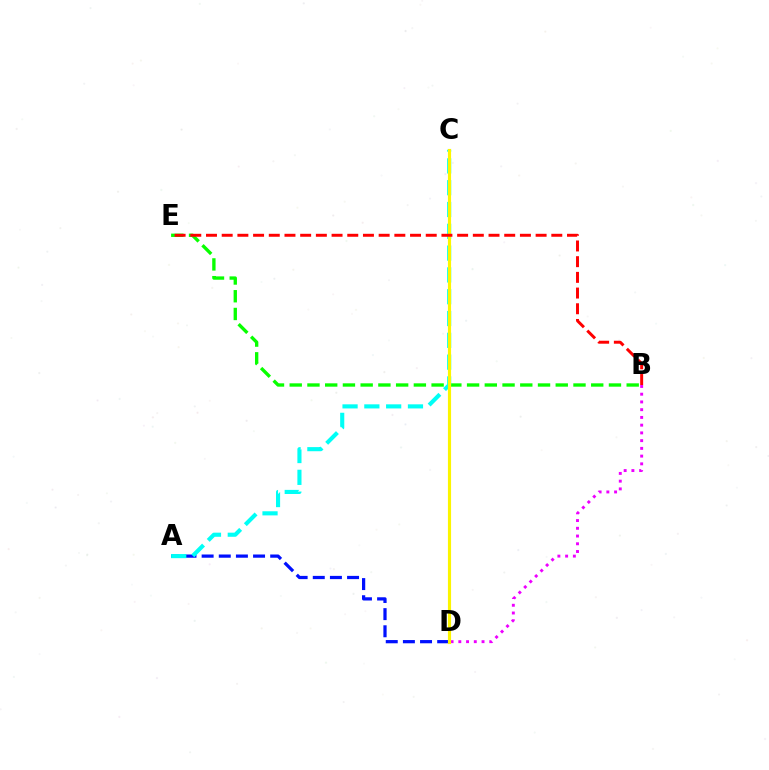{('B', 'D'): [{'color': '#ee00ff', 'line_style': 'dotted', 'thickness': 2.1}], ('B', 'E'): [{'color': '#08ff00', 'line_style': 'dashed', 'thickness': 2.41}, {'color': '#ff0000', 'line_style': 'dashed', 'thickness': 2.13}], ('A', 'D'): [{'color': '#0010ff', 'line_style': 'dashed', 'thickness': 2.33}], ('A', 'C'): [{'color': '#00fff6', 'line_style': 'dashed', 'thickness': 2.96}], ('C', 'D'): [{'color': '#fcf500', 'line_style': 'solid', 'thickness': 2.27}]}